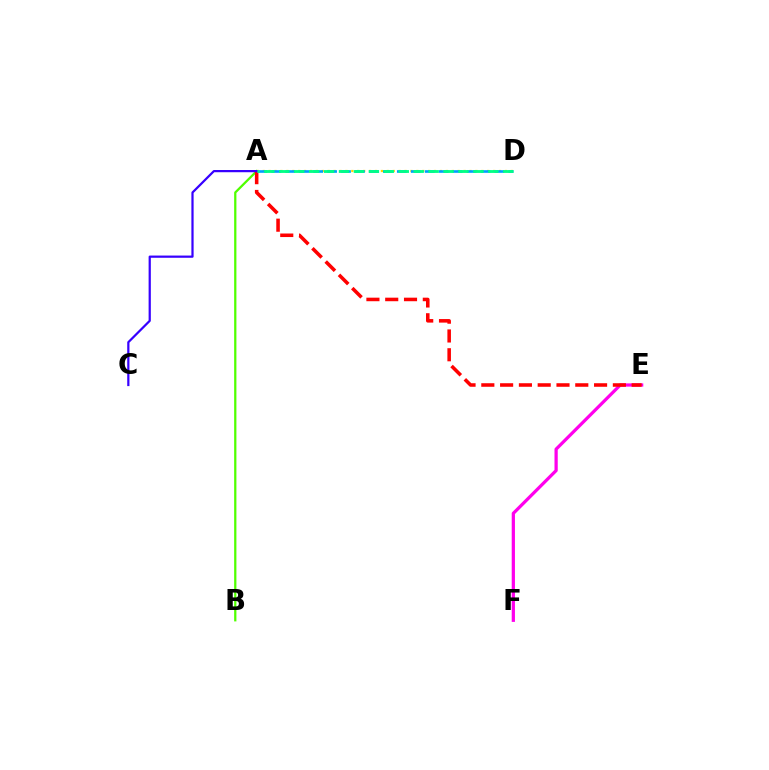{('A', 'B'): [{'color': '#4fff00', 'line_style': 'solid', 'thickness': 1.62}], ('E', 'F'): [{'color': '#ff00ed', 'line_style': 'solid', 'thickness': 2.33}], ('A', 'E'): [{'color': '#ff0000', 'line_style': 'dashed', 'thickness': 2.55}], ('A', 'D'): [{'color': '#ffd500', 'line_style': 'dotted', 'thickness': 1.61}, {'color': '#009eff', 'line_style': 'dashed', 'thickness': 1.89}, {'color': '#00ff86', 'line_style': 'dashed', 'thickness': 2.03}], ('A', 'C'): [{'color': '#3700ff', 'line_style': 'solid', 'thickness': 1.6}]}